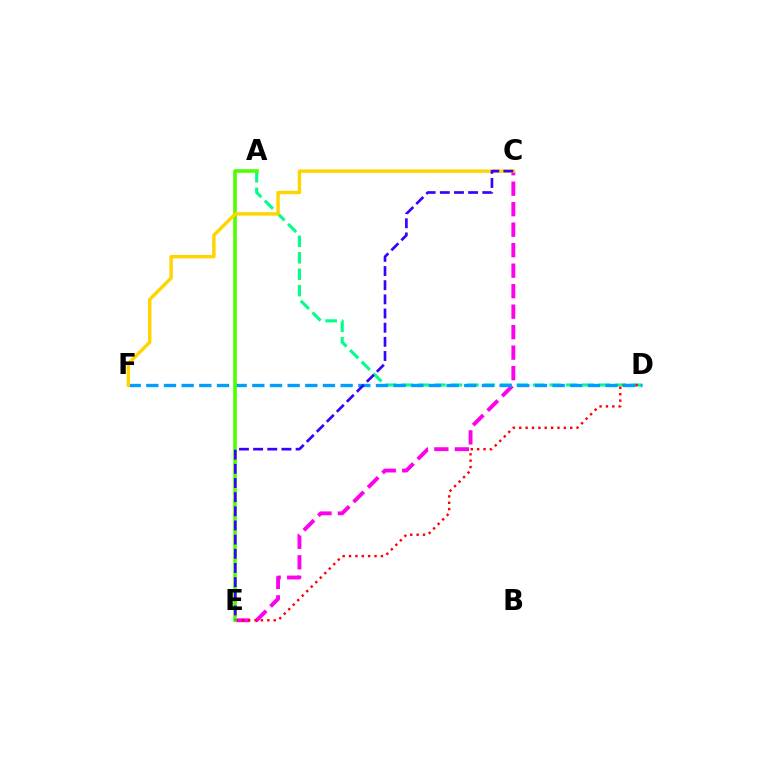{('C', 'E'): [{'color': '#ff00ed', 'line_style': 'dashed', 'thickness': 2.78}, {'color': '#3700ff', 'line_style': 'dashed', 'thickness': 1.92}], ('A', 'D'): [{'color': '#00ff86', 'line_style': 'dashed', 'thickness': 2.23}], ('D', 'E'): [{'color': '#ff0000', 'line_style': 'dotted', 'thickness': 1.73}], ('D', 'F'): [{'color': '#009eff', 'line_style': 'dashed', 'thickness': 2.4}], ('A', 'E'): [{'color': '#4fff00', 'line_style': 'solid', 'thickness': 2.59}], ('C', 'F'): [{'color': '#ffd500', 'line_style': 'solid', 'thickness': 2.47}]}